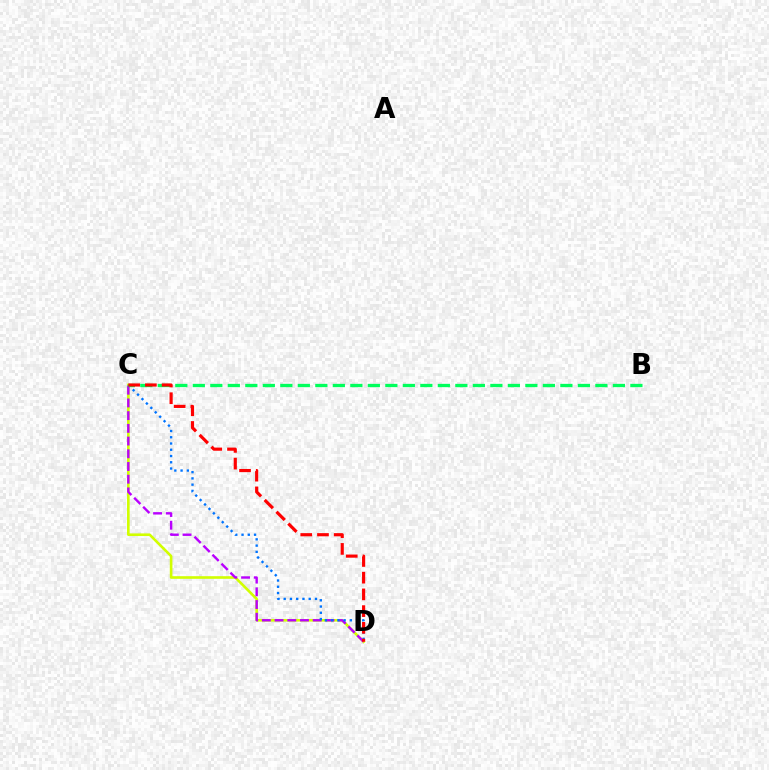{('C', 'D'): [{'color': '#d1ff00', 'line_style': 'solid', 'thickness': 1.89}, {'color': '#b900ff', 'line_style': 'dashed', 'thickness': 1.73}, {'color': '#0074ff', 'line_style': 'dotted', 'thickness': 1.7}, {'color': '#ff0000', 'line_style': 'dashed', 'thickness': 2.27}], ('B', 'C'): [{'color': '#00ff5c', 'line_style': 'dashed', 'thickness': 2.38}]}